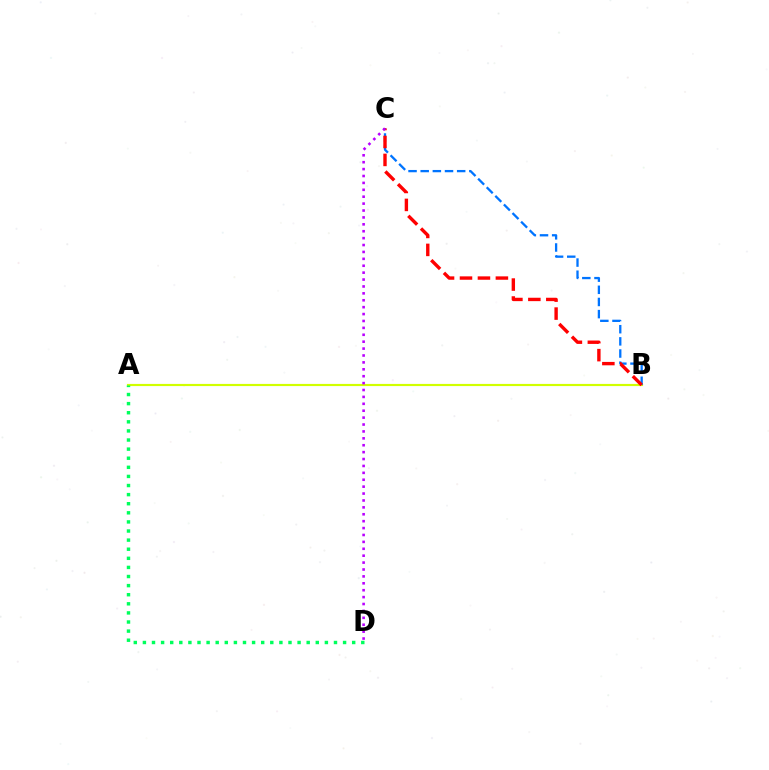{('A', 'B'): [{'color': '#d1ff00', 'line_style': 'solid', 'thickness': 1.57}], ('B', 'C'): [{'color': '#0074ff', 'line_style': 'dashed', 'thickness': 1.65}, {'color': '#ff0000', 'line_style': 'dashed', 'thickness': 2.44}], ('A', 'D'): [{'color': '#00ff5c', 'line_style': 'dotted', 'thickness': 2.47}], ('C', 'D'): [{'color': '#b900ff', 'line_style': 'dotted', 'thickness': 1.88}]}